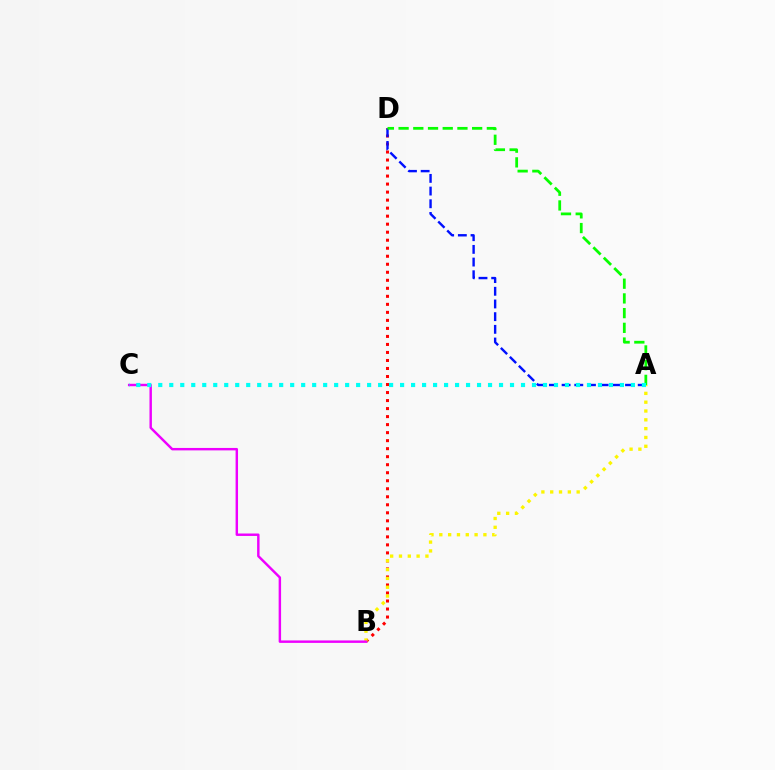{('B', 'D'): [{'color': '#ff0000', 'line_style': 'dotted', 'thickness': 2.18}], ('A', 'B'): [{'color': '#fcf500', 'line_style': 'dotted', 'thickness': 2.4}], ('A', 'D'): [{'color': '#0010ff', 'line_style': 'dashed', 'thickness': 1.72}, {'color': '#08ff00', 'line_style': 'dashed', 'thickness': 2.0}], ('B', 'C'): [{'color': '#ee00ff', 'line_style': 'solid', 'thickness': 1.76}], ('A', 'C'): [{'color': '#00fff6', 'line_style': 'dotted', 'thickness': 2.99}]}